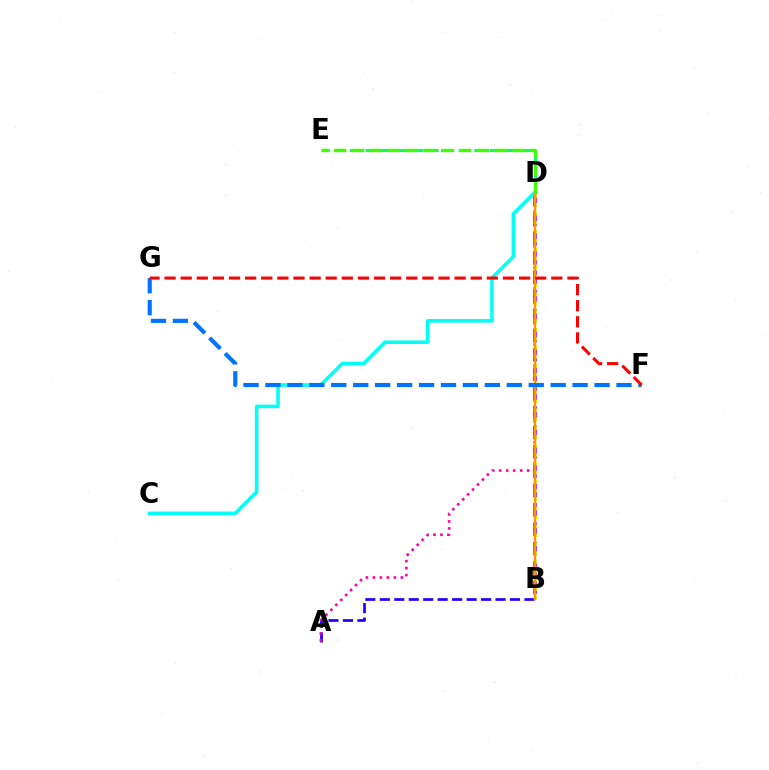{('A', 'B'): [{'color': '#2500ff', 'line_style': 'dashed', 'thickness': 1.97}], ('A', 'D'): [{'color': '#ff00ac', 'line_style': 'dotted', 'thickness': 1.9}], ('B', 'D'): [{'color': '#b900ff', 'line_style': 'dashed', 'thickness': 2.63}, {'color': '#d1ff00', 'line_style': 'dotted', 'thickness': 2.43}, {'color': '#ff9400', 'line_style': 'solid', 'thickness': 1.75}], ('C', 'D'): [{'color': '#00fff6', 'line_style': 'solid', 'thickness': 2.55}], ('D', 'E'): [{'color': '#00ff5c', 'line_style': 'dashed', 'thickness': 2.11}, {'color': '#3dff00', 'line_style': 'dashed', 'thickness': 2.43}], ('F', 'G'): [{'color': '#0074ff', 'line_style': 'dashed', 'thickness': 2.98}, {'color': '#ff0000', 'line_style': 'dashed', 'thickness': 2.19}]}